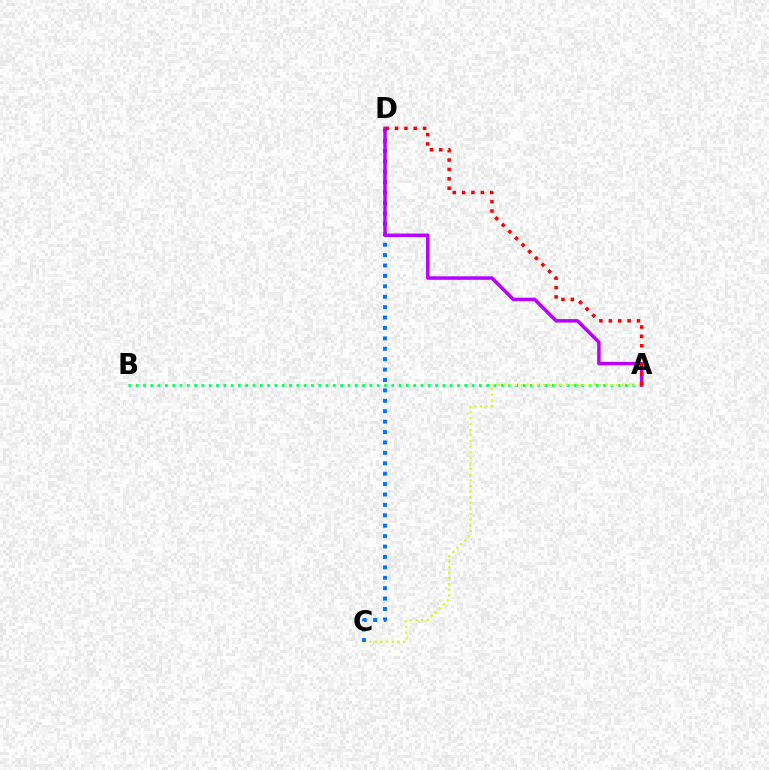{('A', 'B'): [{'color': '#00ff5c', 'line_style': 'dotted', 'thickness': 1.98}], ('A', 'C'): [{'color': '#d1ff00', 'line_style': 'dotted', 'thickness': 1.53}], ('C', 'D'): [{'color': '#0074ff', 'line_style': 'dotted', 'thickness': 2.83}], ('A', 'D'): [{'color': '#b900ff', 'line_style': 'solid', 'thickness': 2.52}, {'color': '#ff0000', 'line_style': 'dotted', 'thickness': 2.55}]}